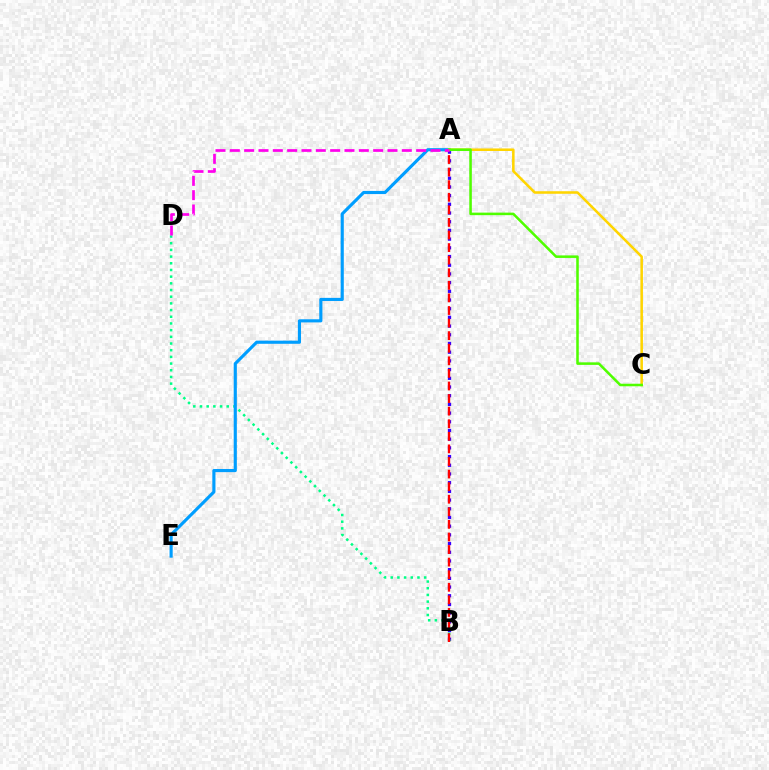{('A', 'B'): [{'color': '#3700ff', 'line_style': 'dotted', 'thickness': 2.36}, {'color': '#ff0000', 'line_style': 'dashed', 'thickness': 1.71}], ('B', 'D'): [{'color': '#00ff86', 'line_style': 'dotted', 'thickness': 1.82}], ('A', 'E'): [{'color': '#009eff', 'line_style': 'solid', 'thickness': 2.26}], ('A', 'C'): [{'color': '#ffd500', 'line_style': 'solid', 'thickness': 1.83}, {'color': '#4fff00', 'line_style': 'solid', 'thickness': 1.83}], ('A', 'D'): [{'color': '#ff00ed', 'line_style': 'dashed', 'thickness': 1.95}]}